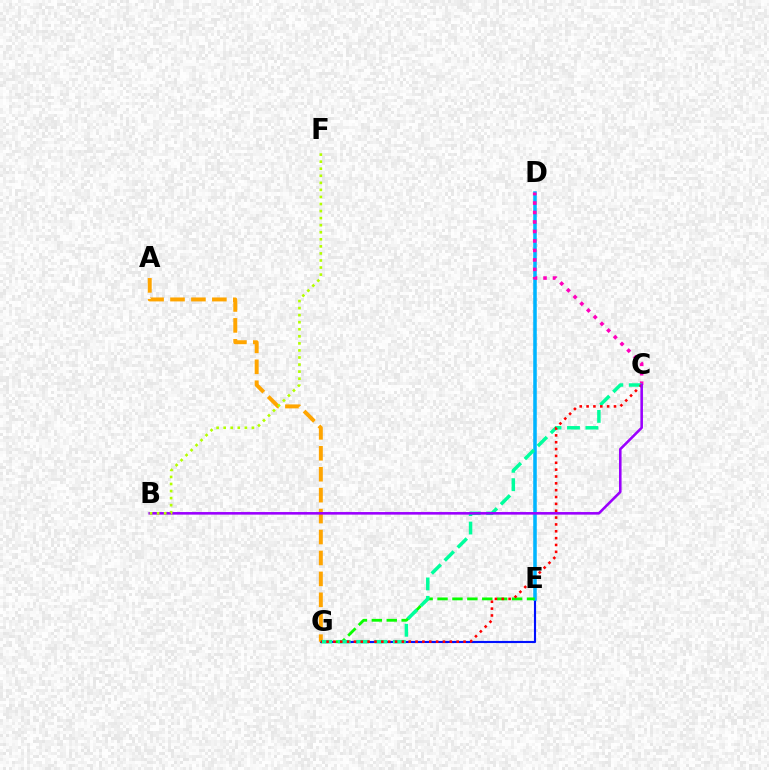{('E', 'G'): [{'color': '#0010ff', 'line_style': 'solid', 'thickness': 1.54}, {'color': '#08ff00', 'line_style': 'dashed', 'thickness': 2.03}], ('D', 'E'): [{'color': '#00b5ff', 'line_style': 'solid', 'thickness': 2.55}], ('C', 'D'): [{'color': '#ff00bd', 'line_style': 'dotted', 'thickness': 2.58}], ('A', 'G'): [{'color': '#ffa500', 'line_style': 'dashed', 'thickness': 2.84}], ('C', 'G'): [{'color': '#00ff9d', 'line_style': 'dashed', 'thickness': 2.5}, {'color': '#ff0000', 'line_style': 'dotted', 'thickness': 1.86}], ('B', 'C'): [{'color': '#9b00ff', 'line_style': 'solid', 'thickness': 1.86}], ('B', 'F'): [{'color': '#b3ff00', 'line_style': 'dotted', 'thickness': 1.92}]}